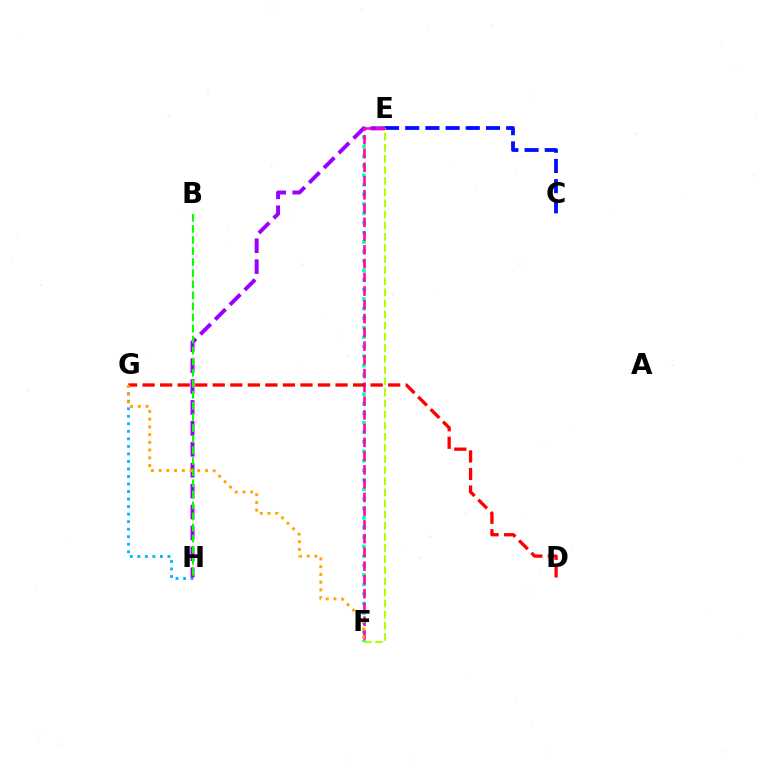{('E', 'F'): [{'color': '#00ff9d', 'line_style': 'dotted', 'thickness': 2.59}, {'color': '#b3ff00', 'line_style': 'dashed', 'thickness': 1.51}, {'color': '#ff00bd', 'line_style': 'dashed', 'thickness': 1.87}], ('G', 'H'): [{'color': '#00b5ff', 'line_style': 'dotted', 'thickness': 2.04}], ('E', 'H'): [{'color': '#9b00ff', 'line_style': 'dashed', 'thickness': 2.84}], ('C', 'E'): [{'color': '#0010ff', 'line_style': 'dashed', 'thickness': 2.74}], ('B', 'H'): [{'color': '#08ff00', 'line_style': 'dashed', 'thickness': 1.5}], ('D', 'G'): [{'color': '#ff0000', 'line_style': 'dashed', 'thickness': 2.38}], ('F', 'G'): [{'color': '#ffa500', 'line_style': 'dotted', 'thickness': 2.1}]}